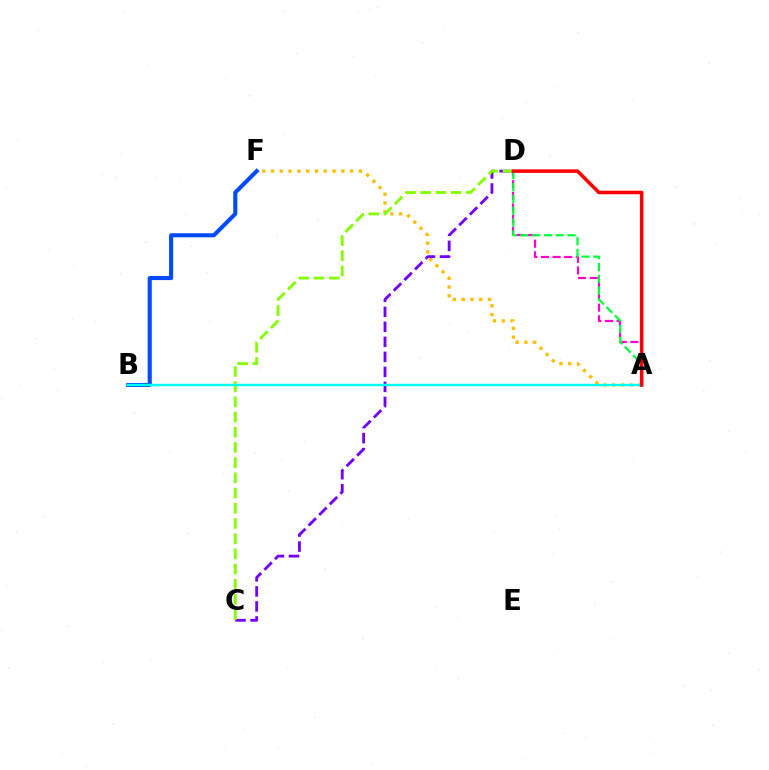{('A', 'F'): [{'color': '#ffbd00', 'line_style': 'dotted', 'thickness': 2.39}], ('C', 'D'): [{'color': '#7200ff', 'line_style': 'dashed', 'thickness': 2.04}, {'color': '#84ff00', 'line_style': 'dashed', 'thickness': 2.07}], ('B', 'F'): [{'color': '#004bff', 'line_style': 'solid', 'thickness': 2.94}], ('A', 'D'): [{'color': '#ff00cf', 'line_style': 'dashed', 'thickness': 1.58}, {'color': '#00ff39', 'line_style': 'dashed', 'thickness': 1.61}, {'color': '#ff0000', 'line_style': 'solid', 'thickness': 2.55}], ('A', 'B'): [{'color': '#00fff6', 'line_style': 'solid', 'thickness': 1.73}]}